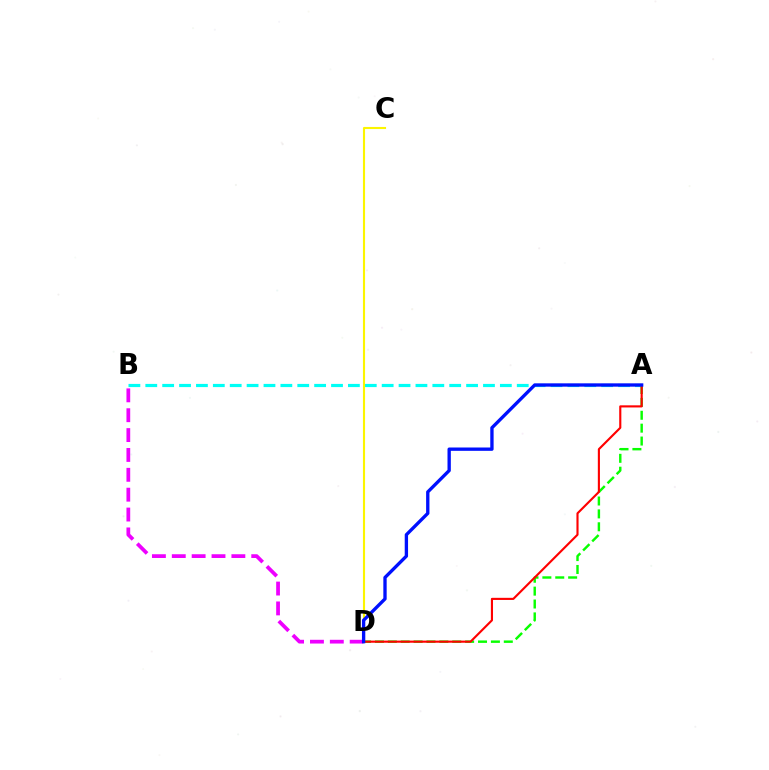{('A', 'B'): [{'color': '#00fff6', 'line_style': 'dashed', 'thickness': 2.29}], ('A', 'D'): [{'color': '#08ff00', 'line_style': 'dashed', 'thickness': 1.75}, {'color': '#ff0000', 'line_style': 'solid', 'thickness': 1.53}, {'color': '#0010ff', 'line_style': 'solid', 'thickness': 2.4}], ('C', 'D'): [{'color': '#fcf500', 'line_style': 'solid', 'thickness': 1.52}], ('B', 'D'): [{'color': '#ee00ff', 'line_style': 'dashed', 'thickness': 2.7}]}